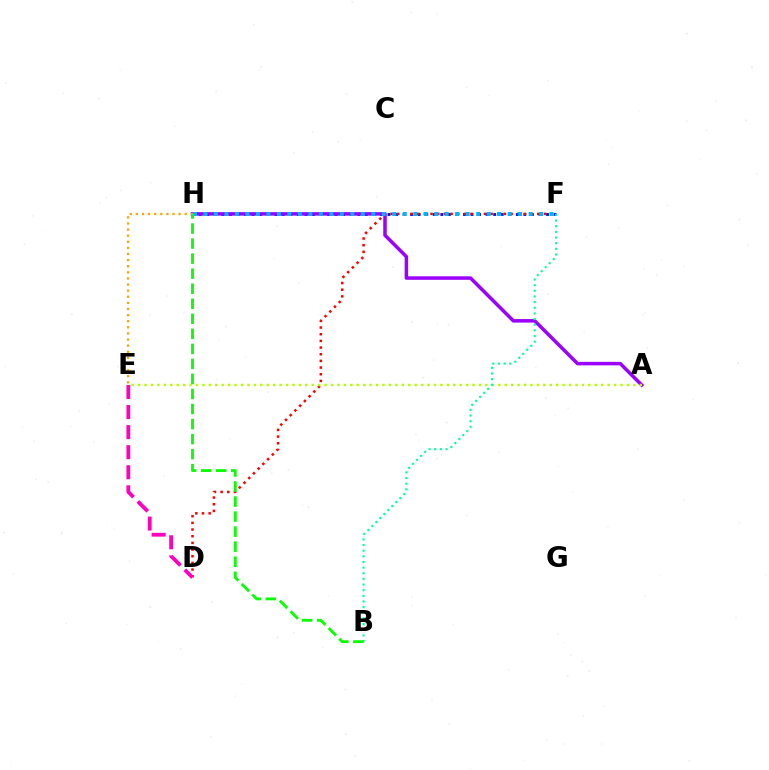{('F', 'H'): [{'color': '#0010ff', 'line_style': 'dotted', 'thickness': 2.05}, {'color': '#00b5ff', 'line_style': 'dotted', 'thickness': 2.85}], ('A', 'H'): [{'color': '#9b00ff', 'line_style': 'solid', 'thickness': 2.53}], ('E', 'H'): [{'color': '#ffa500', 'line_style': 'dotted', 'thickness': 1.66}], ('D', 'F'): [{'color': '#ff0000', 'line_style': 'dotted', 'thickness': 1.81}], ('A', 'E'): [{'color': '#b3ff00', 'line_style': 'dotted', 'thickness': 1.75}], ('D', 'E'): [{'color': '#ff00bd', 'line_style': 'dashed', 'thickness': 2.73}], ('B', 'F'): [{'color': '#00ff9d', 'line_style': 'dotted', 'thickness': 1.53}], ('B', 'H'): [{'color': '#08ff00', 'line_style': 'dashed', 'thickness': 2.04}]}